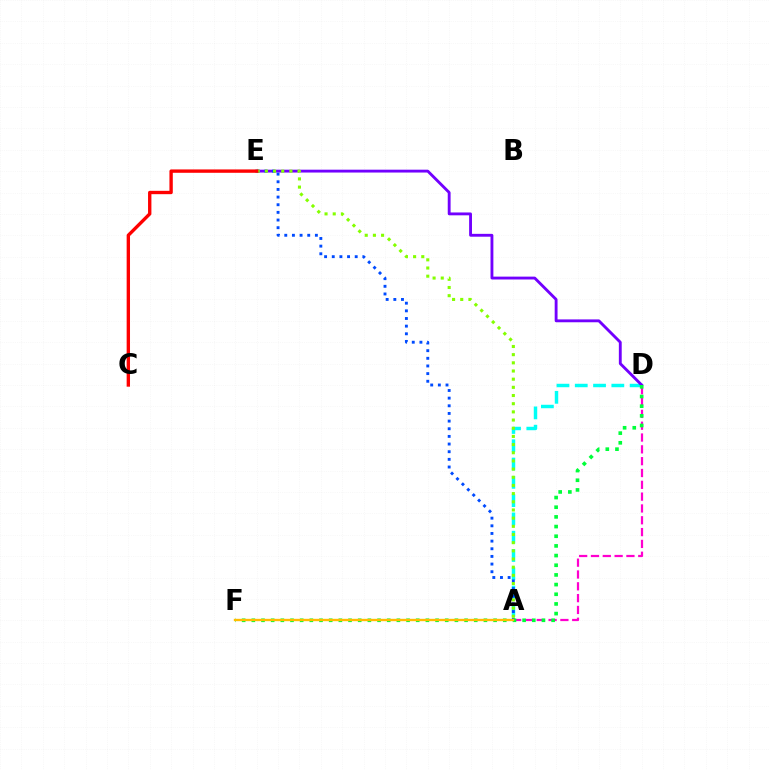{('A', 'D'): [{'color': '#00fff6', 'line_style': 'dashed', 'thickness': 2.48}, {'color': '#ff00cf', 'line_style': 'dashed', 'thickness': 1.61}], ('D', 'E'): [{'color': '#7200ff', 'line_style': 'solid', 'thickness': 2.06}], ('A', 'E'): [{'color': '#004bff', 'line_style': 'dotted', 'thickness': 2.08}, {'color': '#84ff00', 'line_style': 'dotted', 'thickness': 2.22}], ('D', 'F'): [{'color': '#00ff39', 'line_style': 'dotted', 'thickness': 2.63}], ('C', 'E'): [{'color': '#ff0000', 'line_style': 'solid', 'thickness': 2.42}], ('A', 'F'): [{'color': '#ffbd00', 'line_style': 'solid', 'thickness': 1.71}]}